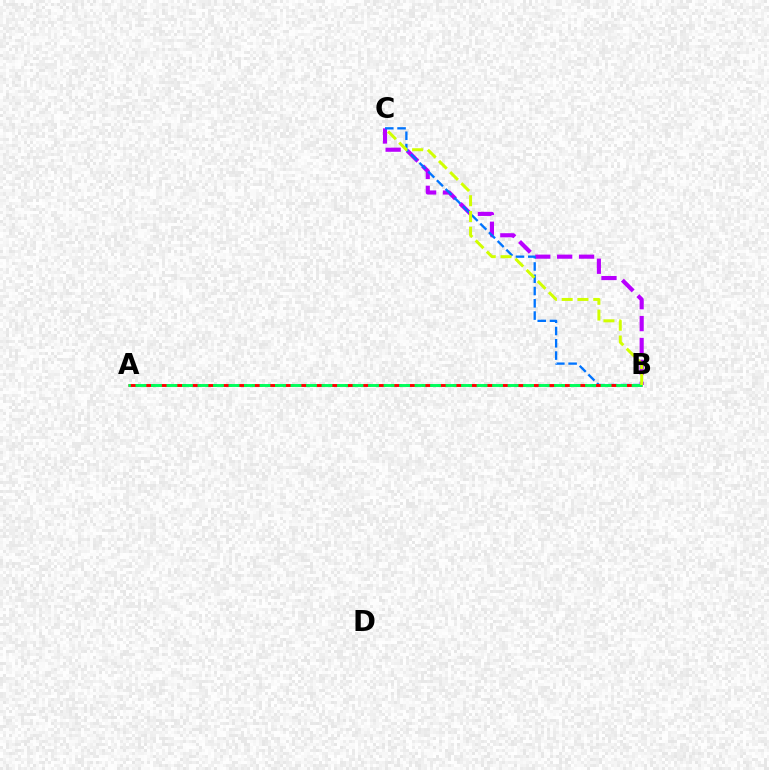{('B', 'C'): [{'color': '#b900ff', 'line_style': 'dashed', 'thickness': 2.97}, {'color': '#0074ff', 'line_style': 'dashed', 'thickness': 1.67}, {'color': '#d1ff00', 'line_style': 'dashed', 'thickness': 2.14}], ('A', 'B'): [{'color': '#ff0000', 'line_style': 'dashed', 'thickness': 2.1}, {'color': '#00ff5c', 'line_style': 'dashed', 'thickness': 2.11}]}